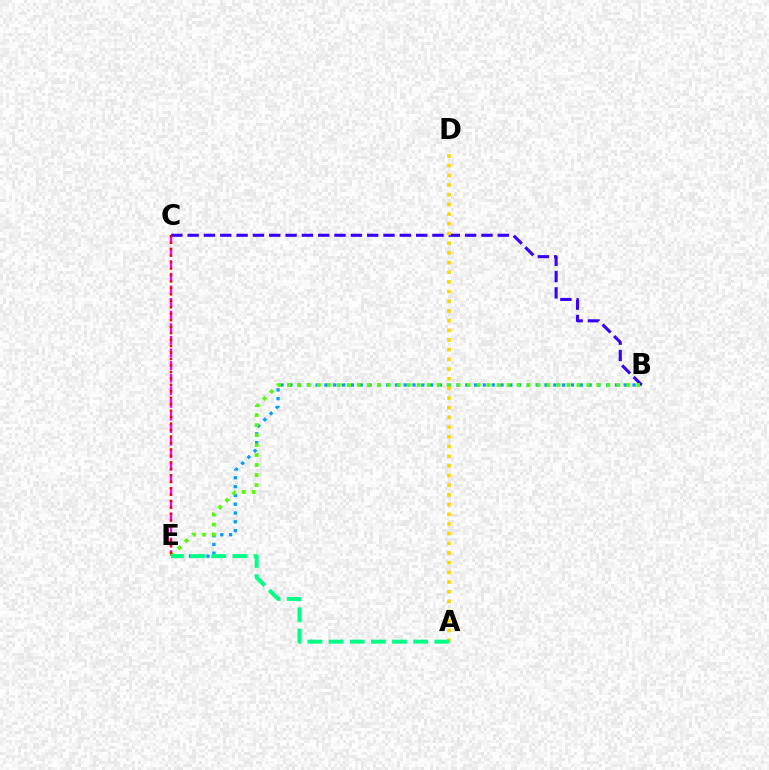{('B', 'E'): [{'color': '#009eff', 'line_style': 'dotted', 'thickness': 2.39}, {'color': '#4fff00', 'line_style': 'dotted', 'thickness': 2.71}], ('C', 'E'): [{'color': '#ff00ed', 'line_style': 'dashed', 'thickness': 1.71}, {'color': '#ff0000', 'line_style': 'dotted', 'thickness': 1.76}], ('B', 'C'): [{'color': '#3700ff', 'line_style': 'dashed', 'thickness': 2.22}], ('A', 'D'): [{'color': '#ffd500', 'line_style': 'dotted', 'thickness': 2.63}], ('A', 'E'): [{'color': '#00ff86', 'line_style': 'dashed', 'thickness': 2.87}]}